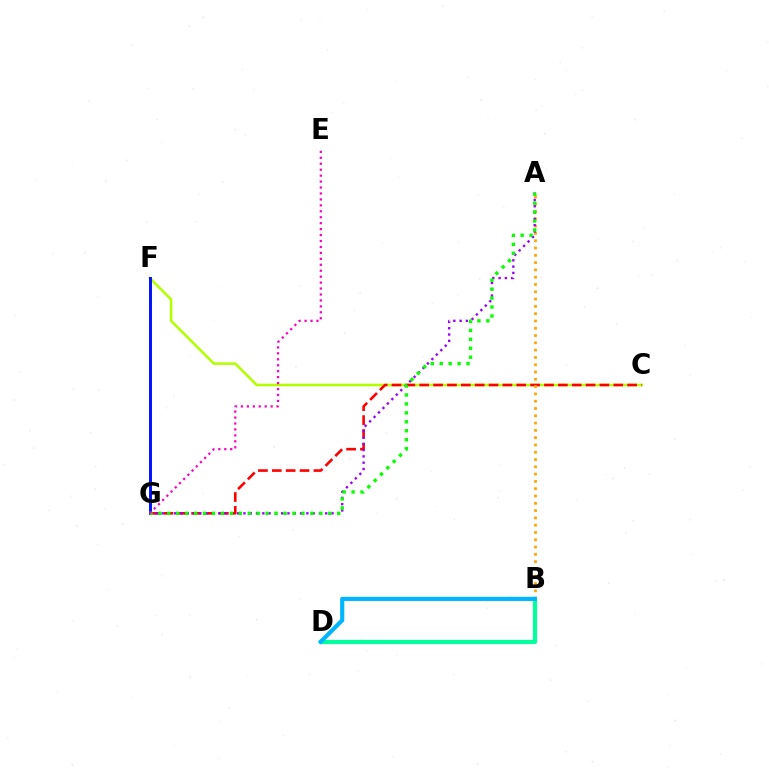{('B', 'D'): [{'color': '#00ff9d', 'line_style': 'solid', 'thickness': 3.0}, {'color': '#00b5ff', 'line_style': 'solid', 'thickness': 3.0}], ('C', 'F'): [{'color': '#b3ff00', 'line_style': 'solid', 'thickness': 1.83}], ('C', 'G'): [{'color': '#ff0000', 'line_style': 'dashed', 'thickness': 1.88}], ('A', 'B'): [{'color': '#ffa500', 'line_style': 'dotted', 'thickness': 1.98}], ('A', 'G'): [{'color': '#9b00ff', 'line_style': 'dotted', 'thickness': 1.71}, {'color': '#08ff00', 'line_style': 'dotted', 'thickness': 2.43}], ('F', 'G'): [{'color': '#0010ff', 'line_style': 'solid', 'thickness': 2.1}], ('E', 'G'): [{'color': '#ff00bd', 'line_style': 'dotted', 'thickness': 1.61}]}